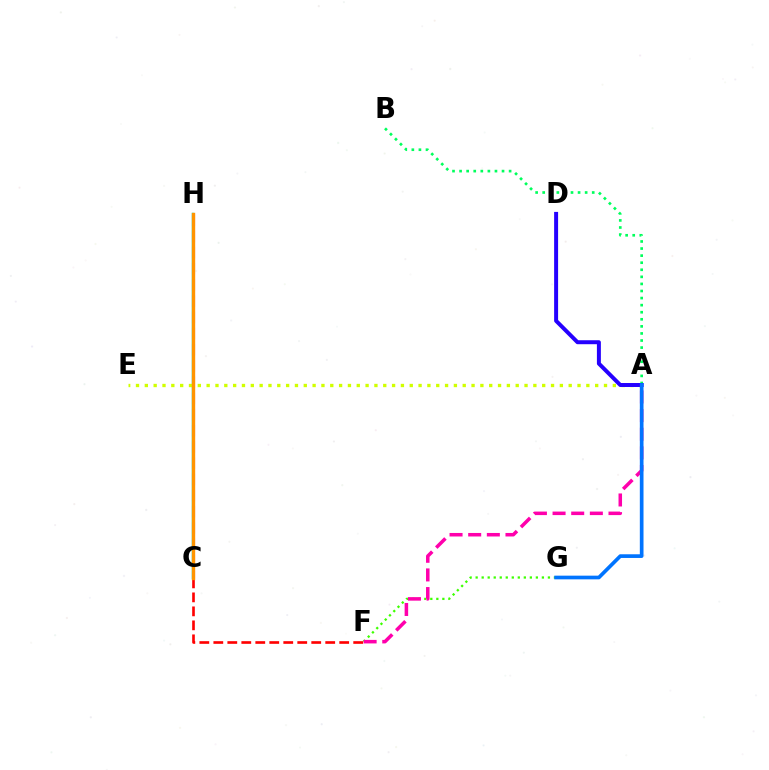{('C', 'F'): [{'color': '#ff0000', 'line_style': 'dashed', 'thickness': 1.9}], ('C', 'H'): [{'color': '#b900ff', 'line_style': 'dashed', 'thickness': 2.2}, {'color': '#00fff6', 'line_style': 'solid', 'thickness': 1.78}, {'color': '#ff9400', 'line_style': 'solid', 'thickness': 2.43}], ('A', 'B'): [{'color': '#00ff5c', 'line_style': 'dotted', 'thickness': 1.92}], ('F', 'G'): [{'color': '#3dff00', 'line_style': 'dotted', 'thickness': 1.64}], ('A', 'E'): [{'color': '#d1ff00', 'line_style': 'dotted', 'thickness': 2.4}], ('A', 'F'): [{'color': '#ff00ac', 'line_style': 'dashed', 'thickness': 2.53}], ('A', 'D'): [{'color': '#2500ff', 'line_style': 'solid', 'thickness': 2.86}], ('A', 'G'): [{'color': '#0074ff', 'line_style': 'solid', 'thickness': 2.65}]}